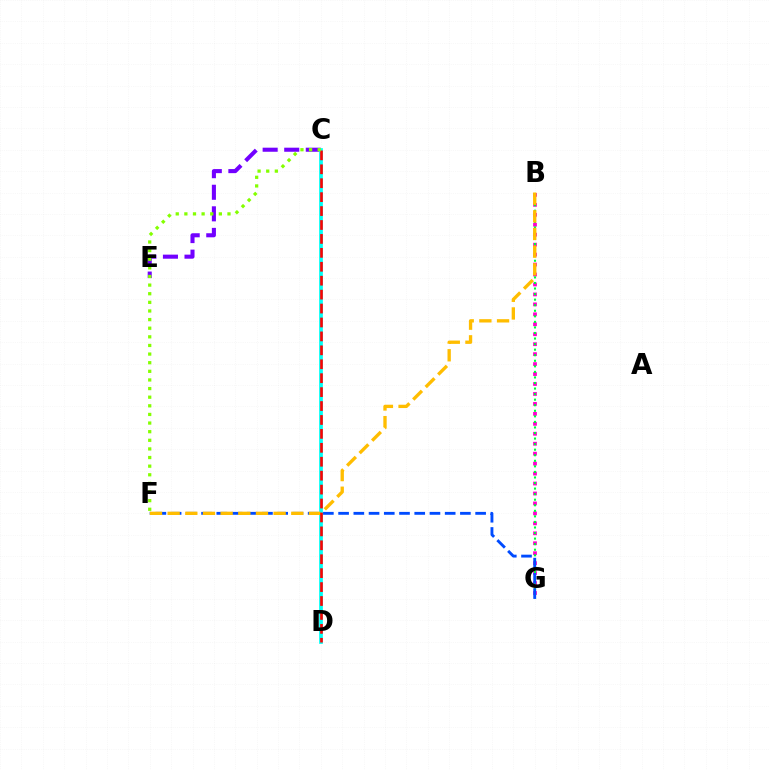{('C', 'E'): [{'color': '#7200ff', 'line_style': 'dashed', 'thickness': 2.93}], ('C', 'D'): [{'color': '#00fff6', 'line_style': 'solid', 'thickness': 2.69}, {'color': '#ff0000', 'line_style': 'dashed', 'thickness': 1.89}], ('B', 'G'): [{'color': '#ff00cf', 'line_style': 'dotted', 'thickness': 2.7}, {'color': '#00ff39', 'line_style': 'dotted', 'thickness': 1.51}], ('F', 'G'): [{'color': '#004bff', 'line_style': 'dashed', 'thickness': 2.07}], ('B', 'F'): [{'color': '#ffbd00', 'line_style': 'dashed', 'thickness': 2.4}], ('C', 'F'): [{'color': '#84ff00', 'line_style': 'dotted', 'thickness': 2.34}]}